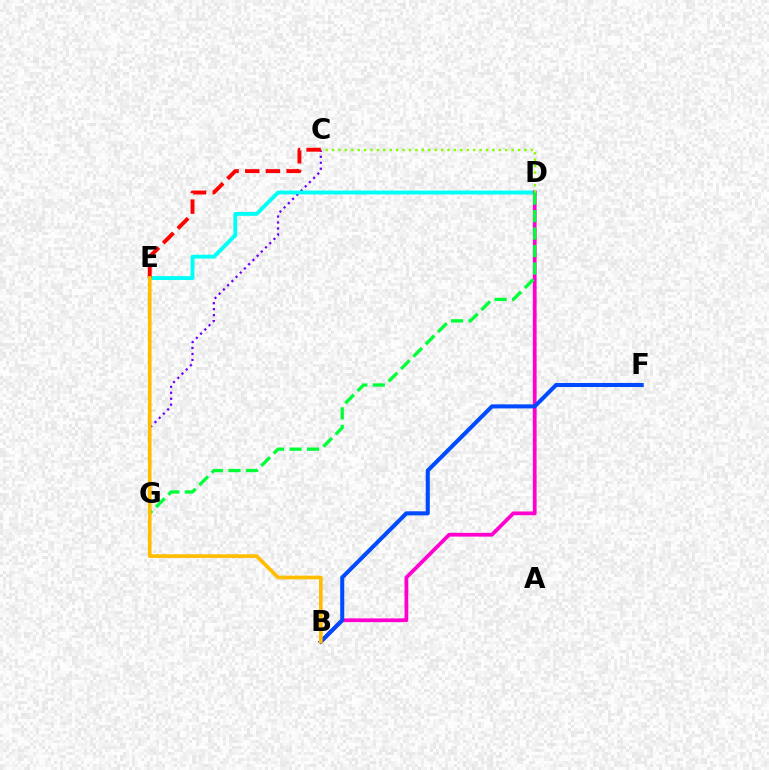{('C', 'G'): [{'color': '#7200ff', 'line_style': 'dotted', 'thickness': 1.62}], ('D', 'E'): [{'color': '#00fff6', 'line_style': 'solid', 'thickness': 2.79}], ('B', 'D'): [{'color': '#ff00cf', 'line_style': 'solid', 'thickness': 2.71}], ('C', 'E'): [{'color': '#ff0000', 'line_style': 'dashed', 'thickness': 2.81}], ('B', 'F'): [{'color': '#004bff', 'line_style': 'solid', 'thickness': 2.92}], ('C', 'D'): [{'color': '#84ff00', 'line_style': 'dotted', 'thickness': 1.74}], ('D', 'G'): [{'color': '#00ff39', 'line_style': 'dashed', 'thickness': 2.37}], ('B', 'E'): [{'color': '#ffbd00', 'line_style': 'solid', 'thickness': 2.66}]}